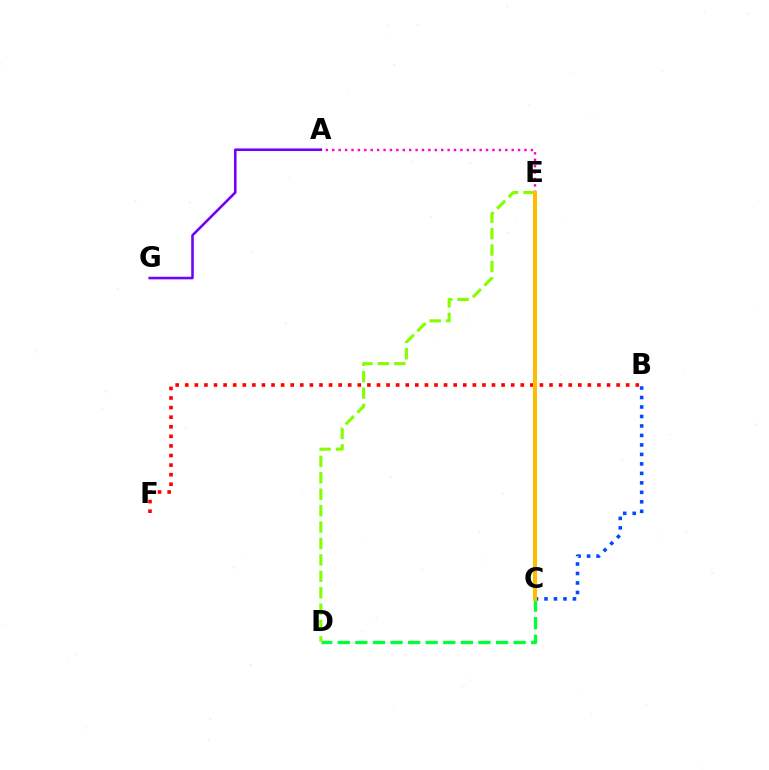{('A', 'E'): [{'color': '#ff00cf', 'line_style': 'dotted', 'thickness': 1.74}], ('C', 'D'): [{'color': '#00ff39', 'line_style': 'dashed', 'thickness': 2.39}], ('C', 'E'): [{'color': '#00fff6', 'line_style': 'dotted', 'thickness': 1.54}, {'color': '#ffbd00', 'line_style': 'solid', 'thickness': 2.91}], ('A', 'G'): [{'color': '#7200ff', 'line_style': 'solid', 'thickness': 1.86}], ('B', 'F'): [{'color': '#ff0000', 'line_style': 'dotted', 'thickness': 2.6}], ('D', 'E'): [{'color': '#84ff00', 'line_style': 'dashed', 'thickness': 2.23}], ('B', 'C'): [{'color': '#004bff', 'line_style': 'dotted', 'thickness': 2.58}]}